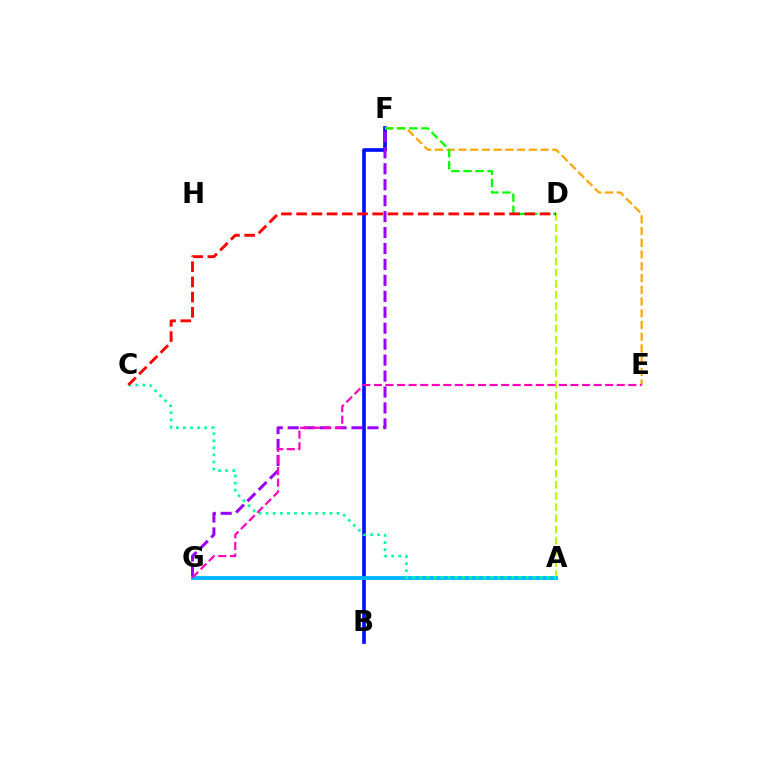{('B', 'F'): [{'color': '#0010ff', 'line_style': 'solid', 'thickness': 2.64}], ('A', 'D'): [{'color': '#b3ff00', 'line_style': 'dashed', 'thickness': 1.52}], ('E', 'F'): [{'color': '#ffa500', 'line_style': 'dashed', 'thickness': 1.59}], ('F', 'G'): [{'color': '#9b00ff', 'line_style': 'dashed', 'thickness': 2.17}], ('D', 'F'): [{'color': '#08ff00', 'line_style': 'dashed', 'thickness': 1.64}], ('A', 'G'): [{'color': '#00b5ff', 'line_style': 'solid', 'thickness': 2.74}], ('A', 'C'): [{'color': '#00ff9d', 'line_style': 'dotted', 'thickness': 1.92}], ('E', 'G'): [{'color': '#ff00bd', 'line_style': 'dashed', 'thickness': 1.57}], ('C', 'D'): [{'color': '#ff0000', 'line_style': 'dashed', 'thickness': 2.07}]}